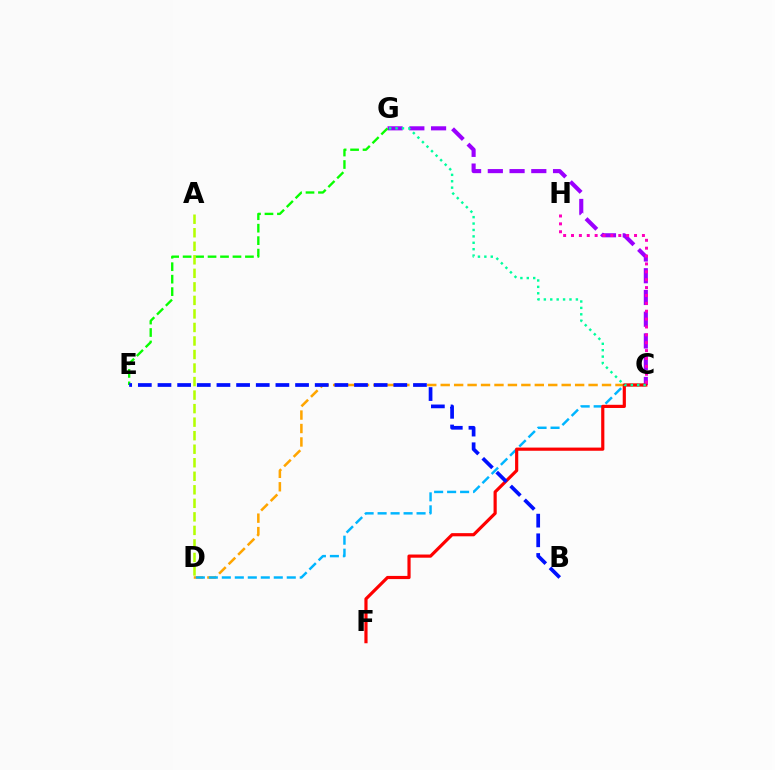{('C', 'D'): [{'color': '#ffa500', 'line_style': 'dashed', 'thickness': 1.83}, {'color': '#00b5ff', 'line_style': 'dashed', 'thickness': 1.76}], ('C', 'G'): [{'color': '#9b00ff', 'line_style': 'dashed', 'thickness': 2.95}, {'color': '#00ff9d', 'line_style': 'dotted', 'thickness': 1.74}], ('E', 'G'): [{'color': '#08ff00', 'line_style': 'dashed', 'thickness': 1.69}], ('A', 'D'): [{'color': '#b3ff00', 'line_style': 'dashed', 'thickness': 1.84}], ('C', 'F'): [{'color': '#ff0000', 'line_style': 'solid', 'thickness': 2.28}], ('C', 'H'): [{'color': '#ff00bd', 'line_style': 'dotted', 'thickness': 2.14}], ('B', 'E'): [{'color': '#0010ff', 'line_style': 'dashed', 'thickness': 2.67}]}